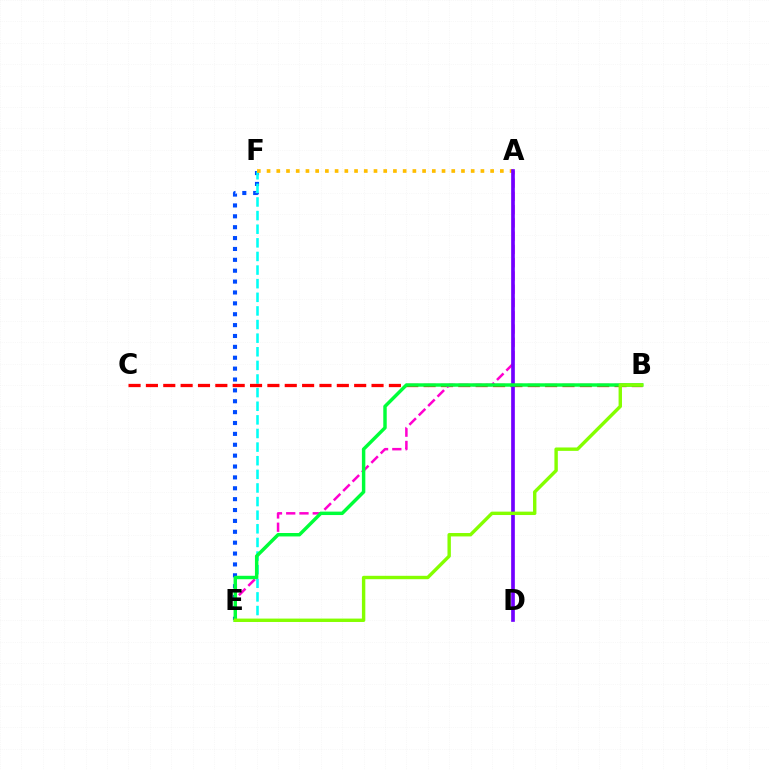{('E', 'F'): [{'color': '#004bff', 'line_style': 'dotted', 'thickness': 2.96}, {'color': '#00fff6', 'line_style': 'dashed', 'thickness': 1.85}], ('B', 'C'): [{'color': '#ff0000', 'line_style': 'dashed', 'thickness': 2.36}], ('A', 'E'): [{'color': '#ff00cf', 'line_style': 'dashed', 'thickness': 1.8}], ('A', 'F'): [{'color': '#ffbd00', 'line_style': 'dotted', 'thickness': 2.64}], ('A', 'D'): [{'color': '#7200ff', 'line_style': 'solid', 'thickness': 2.65}], ('B', 'E'): [{'color': '#00ff39', 'line_style': 'solid', 'thickness': 2.48}, {'color': '#84ff00', 'line_style': 'solid', 'thickness': 2.45}]}